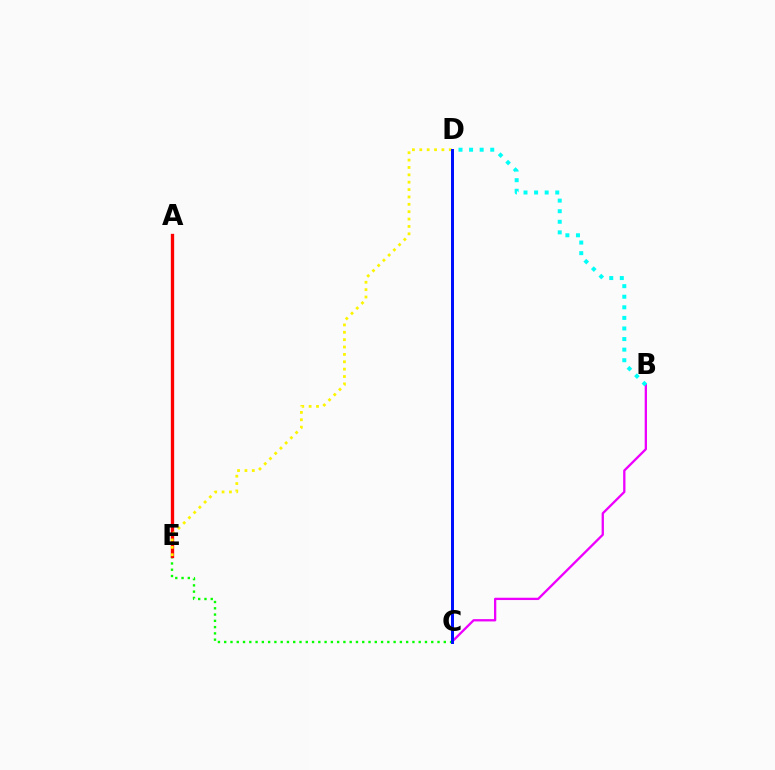{('B', 'C'): [{'color': '#ee00ff', 'line_style': 'solid', 'thickness': 1.66}], ('C', 'E'): [{'color': '#08ff00', 'line_style': 'dotted', 'thickness': 1.7}], ('A', 'E'): [{'color': '#ff0000', 'line_style': 'solid', 'thickness': 2.4}], ('D', 'E'): [{'color': '#fcf500', 'line_style': 'dotted', 'thickness': 2.0}], ('C', 'D'): [{'color': '#0010ff', 'line_style': 'solid', 'thickness': 2.16}], ('B', 'D'): [{'color': '#00fff6', 'line_style': 'dotted', 'thickness': 2.87}]}